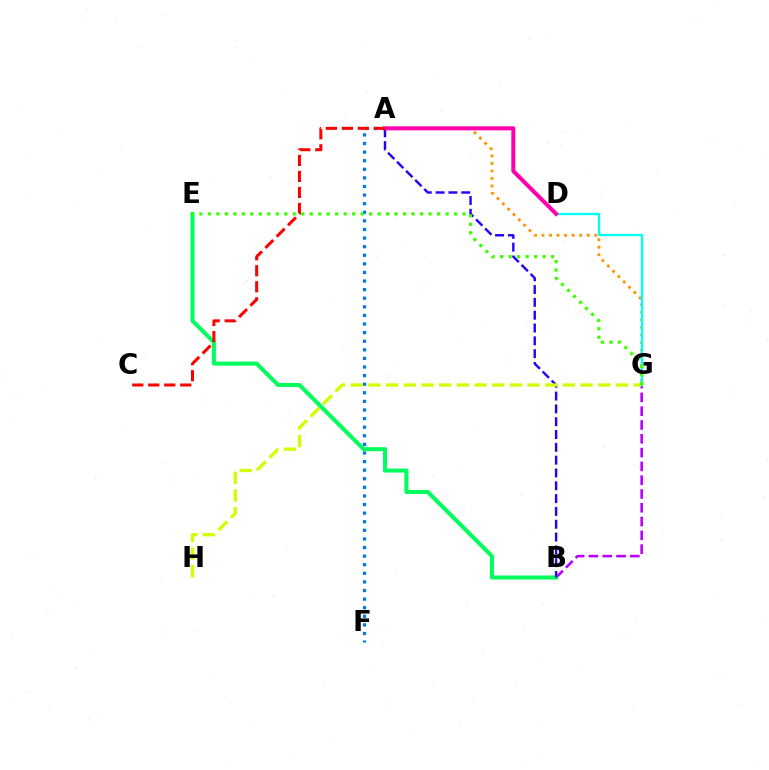{('B', 'G'): [{'color': '#b900ff', 'line_style': 'dashed', 'thickness': 1.87}], ('A', 'F'): [{'color': '#0074ff', 'line_style': 'dotted', 'thickness': 2.34}], ('A', 'G'): [{'color': '#ff9400', 'line_style': 'dotted', 'thickness': 2.05}], ('B', 'E'): [{'color': '#00ff5c', 'line_style': 'solid', 'thickness': 2.91}], ('A', 'B'): [{'color': '#2500ff', 'line_style': 'dashed', 'thickness': 1.74}], ('G', 'H'): [{'color': '#d1ff00', 'line_style': 'dashed', 'thickness': 2.4}], ('D', 'G'): [{'color': '#00fff6', 'line_style': 'solid', 'thickness': 1.67}], ('A', 'D'): [{'color': '#ff00ac', 'line_style': 'solid', 'thickness': 2.9}], ('A', 'C'): [{'color': '#ff0000', 'line_style': 'dashed', 'thickness': 2.17}], ('E', 'G'): [{'color': '#3dff00', 'line_style': 'dotted', 'thickness': 2.31}]}